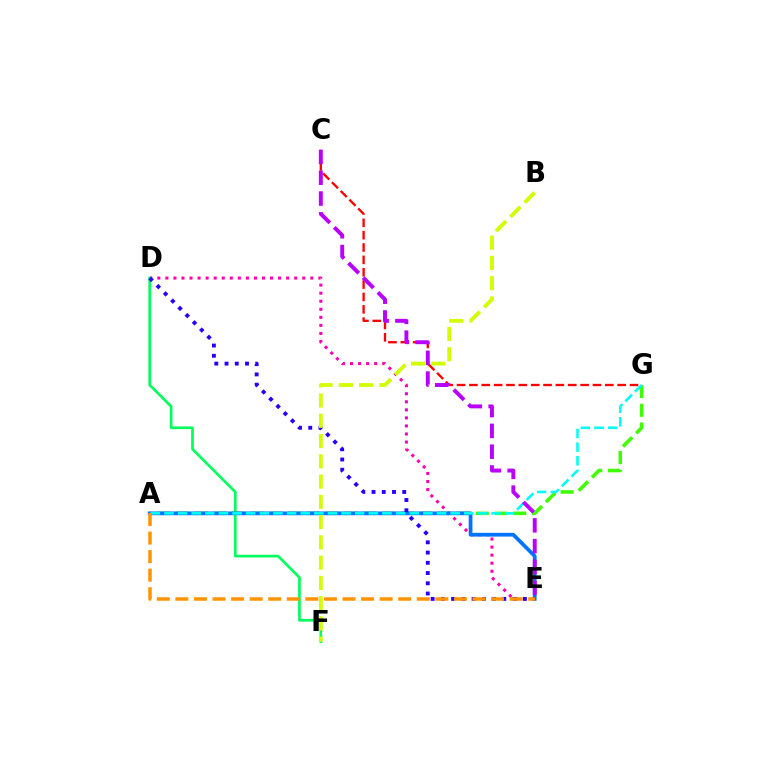{('C', 'G'): [{'color': '#ff0000', 'line_style': 'dashed', 'thickness': 1.68}], ('D', 'E'): [{'color': '#ff00ac', 'line_style': 'dotted', 'thickness': 2.19}, {'color': '#2500ff', 'line_style': 'dotted', 'thickness': 2.78}], ('D', 'F'): [{'color': '#00ff5c', 'line_style': 'solid', 'thickness': 1.93}], ('A', 'G'): [{'color': '#3dff00', 'line_style': 'dashed', 'thickness': 2.55}, {'color': '#00fff6', 'line_style': 'dashed', 'thickness': 1.85}], ('A', 'E'): [{'color': '#0074ff', 'line_style': 'solid', 'thickness': 2.68}, {'color': '#ff9400', 'line_style': 'dashed', 'thickness': 2.52}], ('B', 'F'): [{'color': '#d1ff00', 'line_style': 'dashed', 'thickness': 2.75}], ('C', 'E'): [{'color': '#b900ff', 'line_style': 'dashed', 'thickness': 2.82}]}